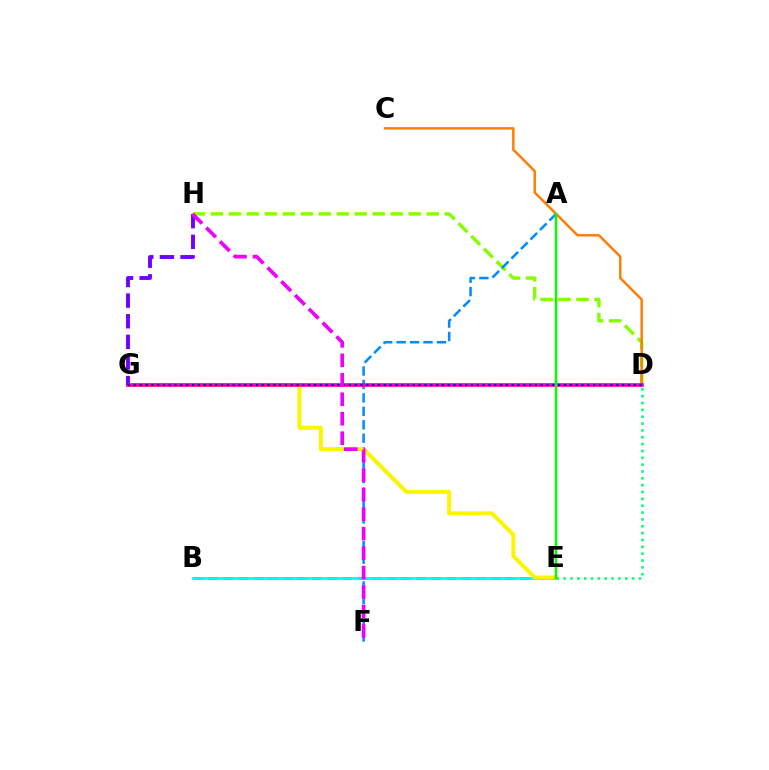{('B', 'E'): [{'color': '#ff0000', 'line_style': 'dashed', 'thickness': 2.02}, {'color': '#00fff6', 'line_style': 'solid', 'thickness': 2.01}], ('D', 'H'): [{'color': '#84ff00', 'line_style': 'dashed', 'thickness': 2.44}], ('A', 'F'): [{'color': '#008cff', 'line_style': 'dashed', 'thickness': 1.83}], ('C', 'D'): [{'color': '#ff7c00', 'line_style': 'solid', 'thickness': 1.76}], ('E', 'G'): [{'color': '#fcf500', 'line_style': 'solid', 'thickness': 2.88}], ('D', 'G'): [{'color': '#ff0094', 'line_style': 'solid', 'thickness': 2.65}, {'color': '#0010ff', 'line_style': 'dotted', 'thickness': 1.58}], ('D', 'E'): [{'color': '#00ff74', 'line_style': 'dotted', 'thickness': 1.86}], ('G', 'H'): [{'color': '#7200ff', 'line_style': 'dashed', 'thickness': 2.8}], ('F', 'H'): [{'color': '#ee00ff', 'line_style': 'dashed', 'thickness': 2.65}], ('A', 'E'): [{'color': '#08ff00', 'line_style': 'solid', 'thickness': 1.77}]}